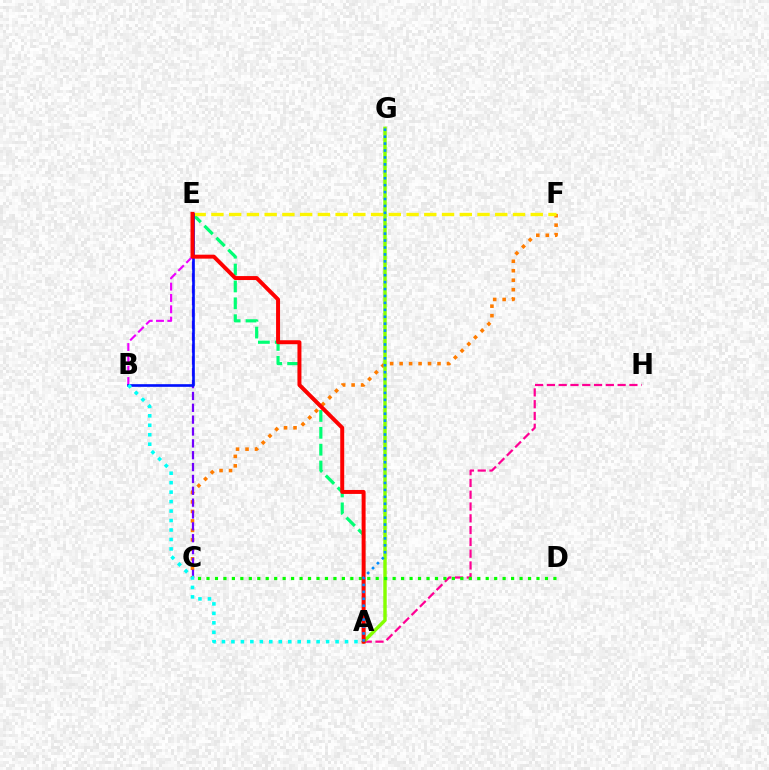{('C', 'F'): [{'color': '#ff7c00', 'line_style': 'dotted', 'thickness': 2.57}], ('A', 'E'): [{'color': '#00ff74', 'line_style': 'dashed', 'thickness': 2.29}, {'color': '#ff0000', 'line_style': 'solid', 'thickness': 2.86}], ('B', 'E'): [{'color': '#ee00ff', 'line_style': 'dashed', 'thickness': 1.54}, {'color': '#0010ff', 'line_style': 'solid', 'thickness': 1.9}], ('A', 'H'): [{'color': '#ff0094', 'line_style': 'dashed', 'thickness': 1.6}], ('E', 'F'): [{'color': '#fcf500', 'line_style': 'dashed', 'thickness': 2.41}], ('C', 'E'): [{'color': '#7200ff', 'line_style': 'dashed', 'thickness': 1.61}], ('A', 'G'): [{'color': '#84ff00', 'line_style': 'solid', 'thickness': 2.48}, {'color': '#008cff', 'line_style': 'dotted', 'thickness': 1.88}], ('C', 'D'): [{'color': '#08ff00', 'line_style': 'dotted', 'thickness': 2.3}], ('A', 'B'): [{'color': '#00fff6', 'line_style': 'dotted', 'thickness': 2.57}]}